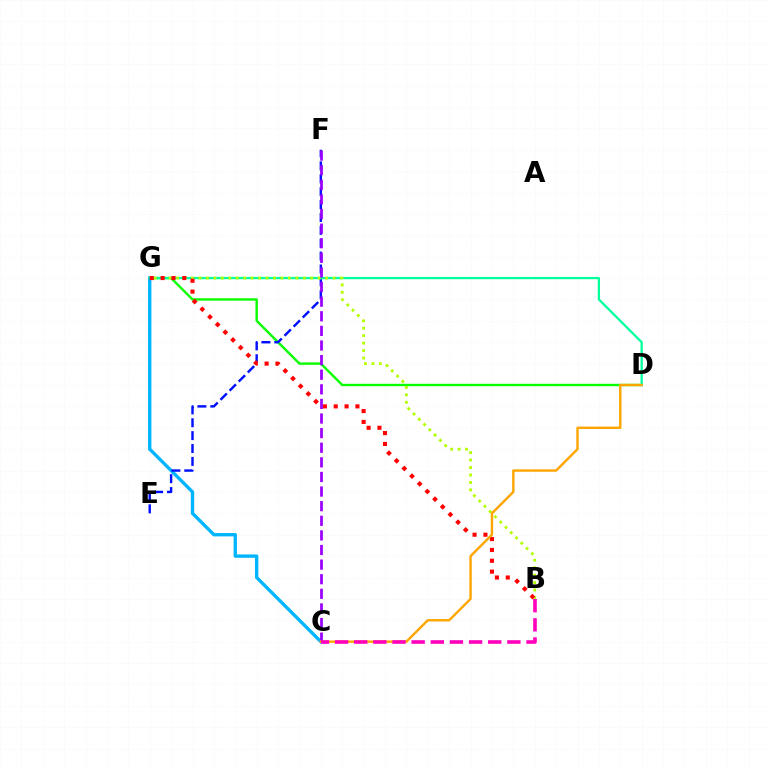{('D', 'G'): [{'color': '#08ff00', 'line_style': 'solid', 'thickness': 1.72}, {'color': '#00ff9d', 'line_style': 'solid', 'thickness': 1.64}], ('C', 'G'): [{'color': '#00b5ff', 'line_style': 'solid', 'thickness': 2.42}], ('E', 'F'): [{'color': '#0010ff', 'line_style': 'dashed', 'thickness': 1.75}], ('B', 'G'): [{'color': '#b3ff00', 'line_style': 'dotted', 'thickness': 2.03}, {'color': '#ff0000', 'line_style': 'dotted', 'thickness': 2.95}], ('C', 'F'): [{'color': '#9b00ff', 'line_style': 'dashed', 'thickness': 1.98}], ('C', 'D'): [{'color': '#ffa500', 'line_style': 'solid', 'thickness': 1.72}], ('B', 'C'): [{'color': '#ff00bd', 'line_style': 'dashed', 'thickness': 2.6}]}